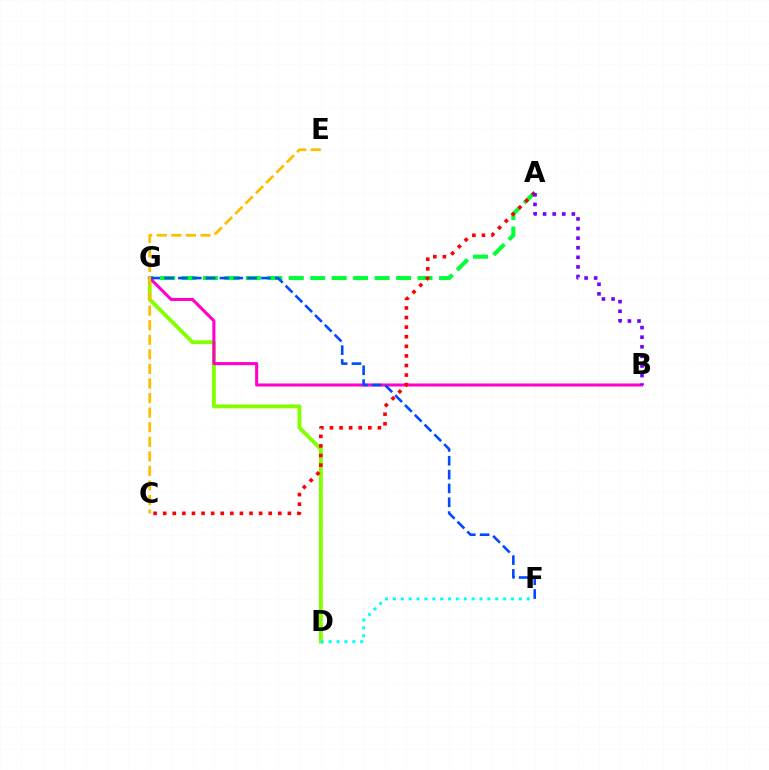{('D', 'G'): [{'color': '#84ff00', 'line_style': 'solid', 'thickness': 2.79}], ('D', 'F'): [{'color': '#00fff6', 'line_style': 'dotted', 'thickness': 2.14}], ('A', 'G'): [{'color': '#00ff39', 'line_style': 'dashed', 'thickness': 2.91}], ('B', 'G'): [{'color': '#ff00cf', 'line_style': 'solid', 'thickness': 2.21}], ('A', 'C'): [{'color': '#ff0000', 'line_style': 'dotted', 'thickness': 2.61}], ('F', 'G'): [{'color': '#004bff', 'line_style': 'dashed', 'thickness': 1.88}], ('C', 'E'): [{'color': '#ffbd00', 'line_style': 'dashed', 'thickness': 1.98}], ('A', 'B'): [{'color': '#7200ff', 'line_style': 'dotted', 'thickness': 2.61}]}